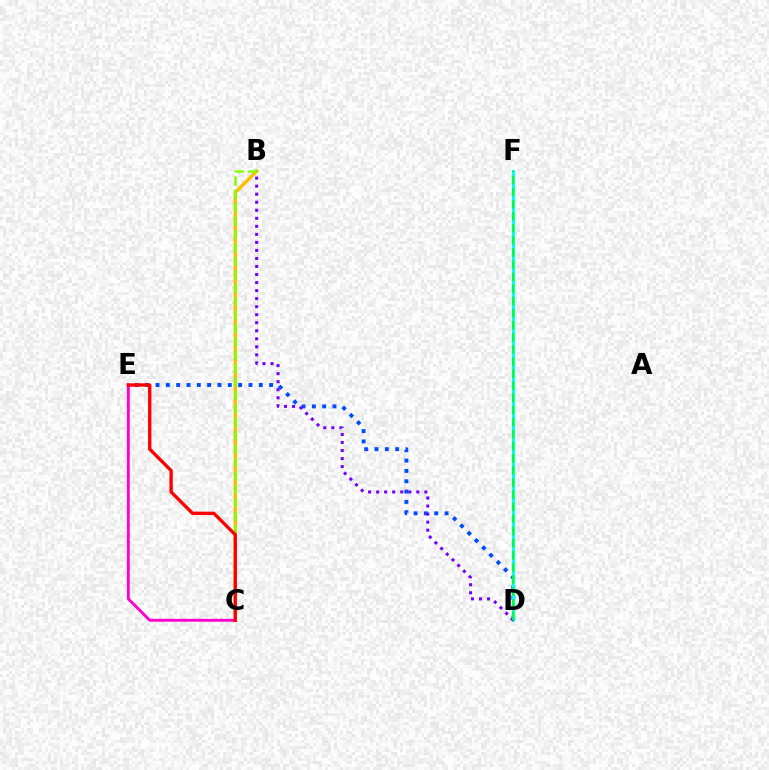{('D', 'E'): [{'color': '#004bff', 'line_style': 'dotted', 'thickness': 2.8}], ('B', 'C'): [{'color': '#ffbd00', 'line_style': 'solid', 'thickness': 2.43}, {'color': '#84ff00', 'line_style': 'dashed', 'thickness': 1.82}], ('D', 'F'): [{'color': '#00fff6', 'line_style': 'solid', 'thickness': 2.14}, {'color': '#00ff39', 'line_style': 'dashed', 'thickness': 1.64}], ('C', 'E'): [{'color': '#ff00cf', 'line_style': 'solid', 'thickness': 2.07}, {'color': '#ff0000', 'line_style': 'solid', 'thickness': 2.4}], ('B', 'D'): [{'color': '#7200ff', 'line_style': 'dotted', 'thickness': 2.18}]}